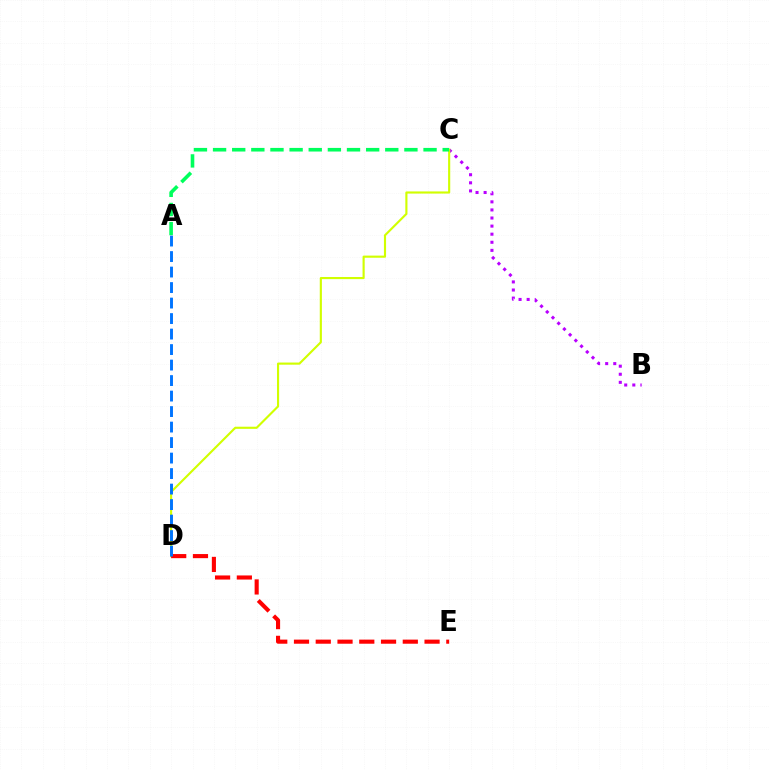{('B', 'C'): [{'color': '#b900ff', 'line_style': 'dotted', 'thickness': 2.2}], ('C', 'D'): [{'color': '#d1ff00', 'line_style': 'solid', 'thickness': 1.54}], ('A', 'C'): [{'color': '#00ff5c', 'line_style': 'dashed', 'thickness': 2.6}], ('D', 'E'): [{'color': '#ff0000', 'line_style': 'dashed', 'thickness': 2.96}], ('A', 'D'): [{'color': '#0074ff', 'line_style': 'dashed', 'thickness': 2.11}]}